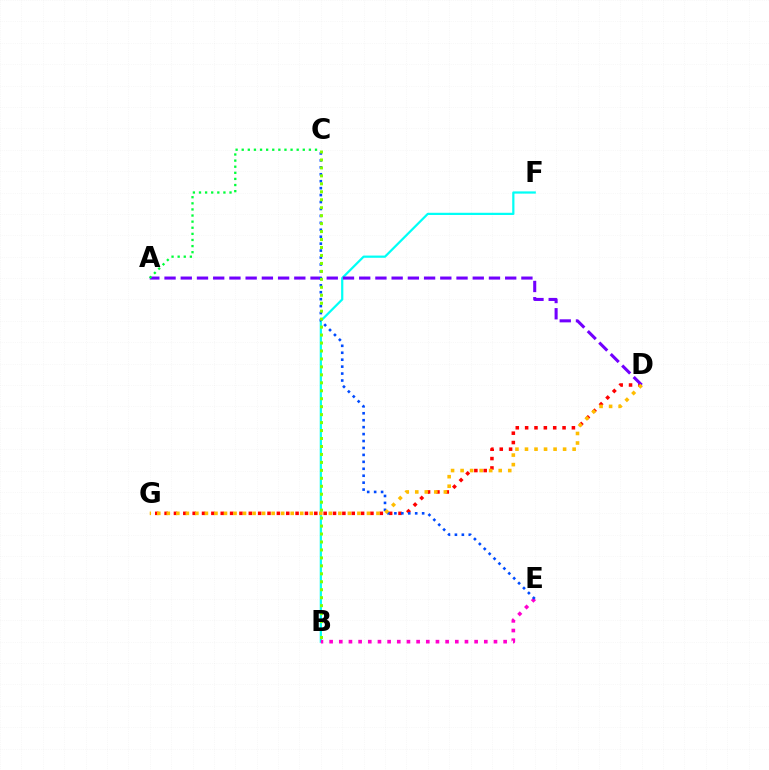{('B', 'F'): [{'color': '#00fff6', 'line_style': 'solid', 'thickness': 1.6}], ('D', 'G'): [{'color': '#ff0000', 'line_style': 'dotted', 'thickness': 2.54}, {'color': '#ffbd00', 'line_style': 'dotted', 'thickness': 2.59}], ('B', 'E'): [{'color': '#ff00cf', 'line_style': 'dotted', 'thickness': 2.63}], ('A', 'D'): [{'color': '#7200ff', 'line_style': 'dashed', 'thickness': 2.2}], ('A', 'C'): [{'color': '#00ff39', 'line_style': 'dotted', 'thickness': 1.66}], ('C', 'E'): [{'color': '#004bff', 'line_style': 'dotted', 'thickness': 1.89}], ('B', 'C'): [{'color': '#84ff00', 'line_style': 'dotted', 'thickness': 2.16}]}